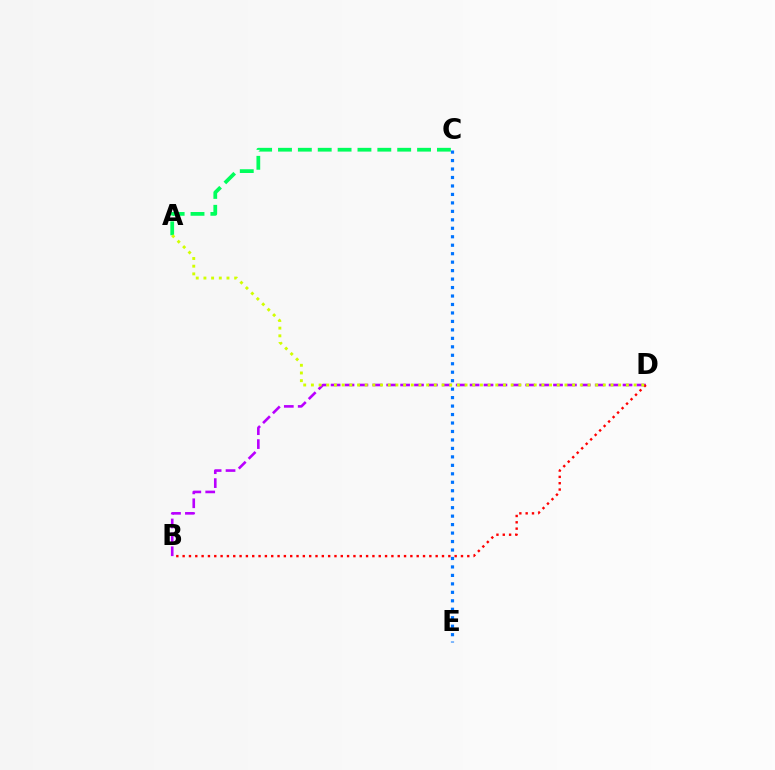{('B', 'D'): [{'color': '#b900ff', 'line_style': 'dashed', 'thickness': 1.89}, {'color': '#ff0000', 'line_style': 'dotted', 'thickness': 1.72}], ('A', 'C'): [{'color': '#00ff5c', 'line_style': 'dashed', 'thickness': 2.7}], ('C', 'E'): [{'color': '#0074ff', 'line_style': 'dotted', 'thickness': 2.3}], ('A', 'D'): [{'color': '#d1ff00', 'line_style': 'dotted', 'thickness': 2.09}]}